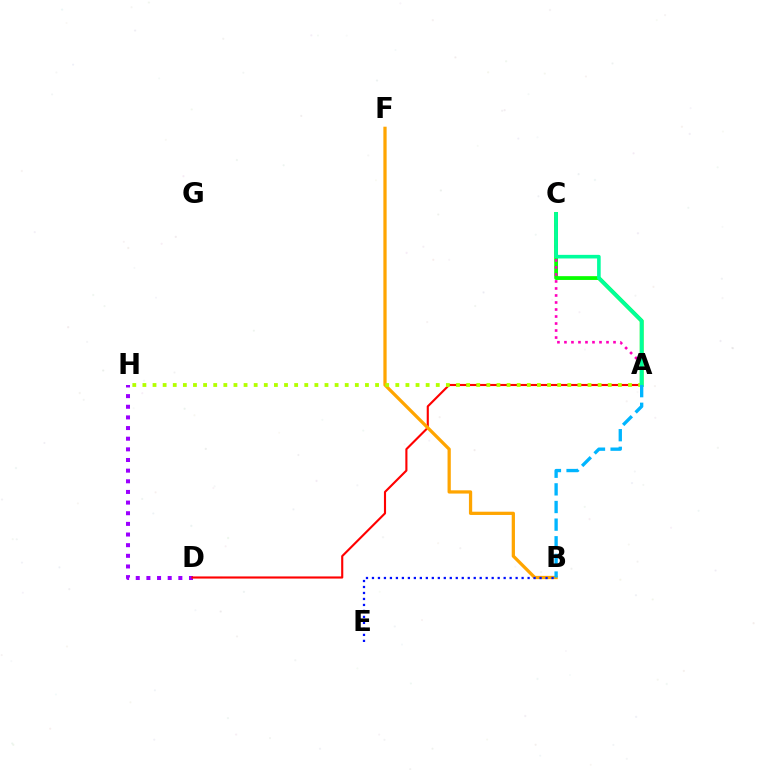{('A', 'C'): [{'color': '#08ff00', 'line_style': 'solid', 'thickness': 2.73}, {'color': '#ff00bd', 'line_style': 'dotted', 'thickness': 1.9}, {'color': '#00ff9d', 'line_style': 'solid', 'thickness': 2.6}], ('D', 'H'): [{'color': '#9b00ff', 'line_style': 'dotted', 'thickness': 2.89}], ('A', 'D'): [{'color': '#ff0000', 'line_style': 'solid', 'thickness': 1.53}], ('B', 'F'): [{'color': '#ffa500', 'line_style': 'solid', 'thickness': 2.34}], ('A', 'H'): [{'color': '#b3ff00', 'line_style': 'dotted', 'thickness': 2.75}], ('B', 'E'): [{'color': '#0010ff', 'line_style': 'dotted', 'thickness': 1.63}], ('A', 'B'): [{'color': '#00b5ff', 'line_style': 'dashed', 'thickness': 2.4}]}